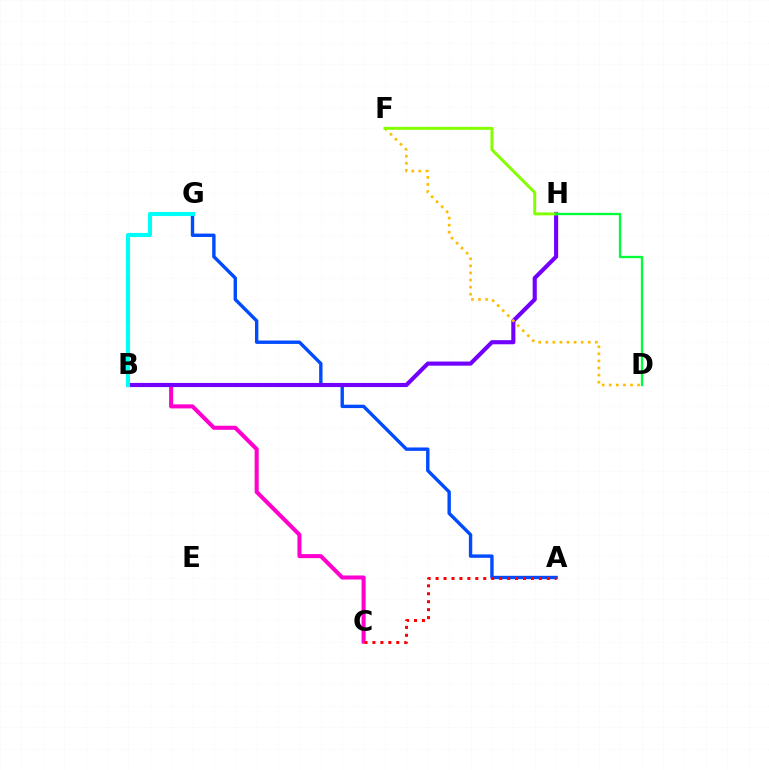{('A', 'G'): [{'color': '#004bff', 'line_style': 'solid', 'thickness': 2.44}], ('B', 'C'): [{'color': '#ff00cf', 'line_style': 'solid', 'thickness': 2.92}], ('B', 'H'): [{'color': '#7200ff', 'line_style': 'solid', 'thickness': 2.96}], ('D', 'F'): [{'color': '#ffbd00', 'line_style': 'dotted', 'thickness': 1.92}], ('F', 'H'): [{'color': '#84ff00', 'line_style': 'solid', 'thickness': 2.13}], ('D', 'H'): [{'color': '#00ff39', 'line_style': 'solid', 'thickness': 1.67}], ('A', 'C'): [{'color': '#ff0000', 'line_style': 'dotted', 'thickness': 2.16}], ('B', 'G'): [{'color': '#00fff6', 'line_style': 'solid', 'thickness': 2.96}]}